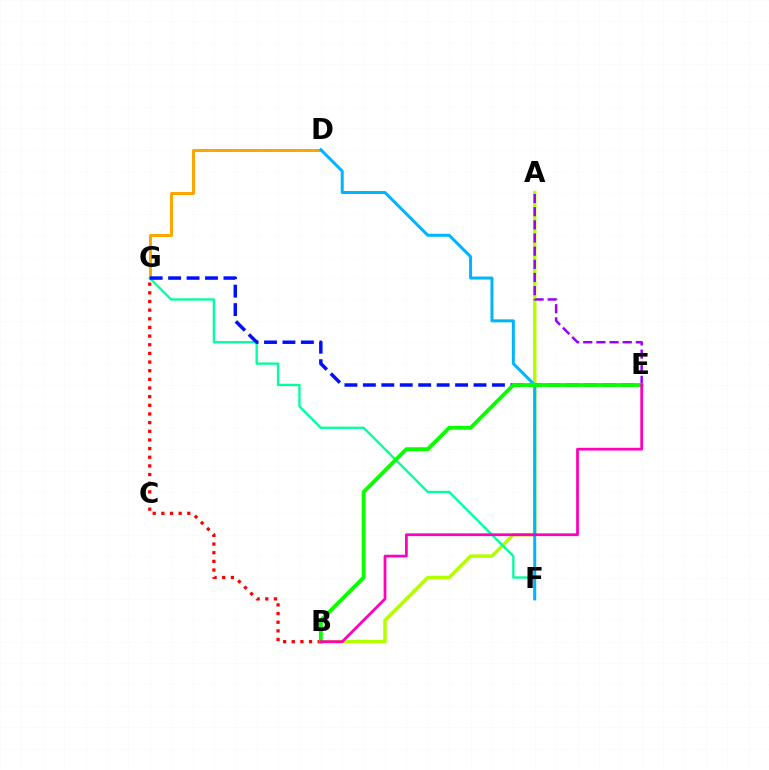{('D', 'G'): [{'color': '#ffa500', 'line_style': 'solid', 'thickness': 2.16}], ('B', 'G'): [{'color': '#ff0000', 'line_style': 'dotted', 'thickness': 2.35}], ('A', 'B'): [{'color': '#b3ff00', 'line_style': 'solid', 'thickness': 2.51}], ('F', 'G'): [{'color': '#00ff9d', 'line_style': 'solid', 'thickness': 1.67}], ('A', 'E'): [{'color': '#9b00ff', 'line_style': 'dashed', 'thickness': 1.79}], ('E', 'G'): [{'color': '#0010ff', 'line_style': 'dashed', 'thickness': 2.51}], ('D', 'F'): [{'color': '#00b5ff', 'line_style': 'solid', 'thickness': 2.16}], ('B', 'E'): [{'color': '#08ff00', 'line_style': 'solid', 'thickness': 2.76}, {'color': '#ff00bd', 'line_style': 'solid', 'thickness': 1.98}]}